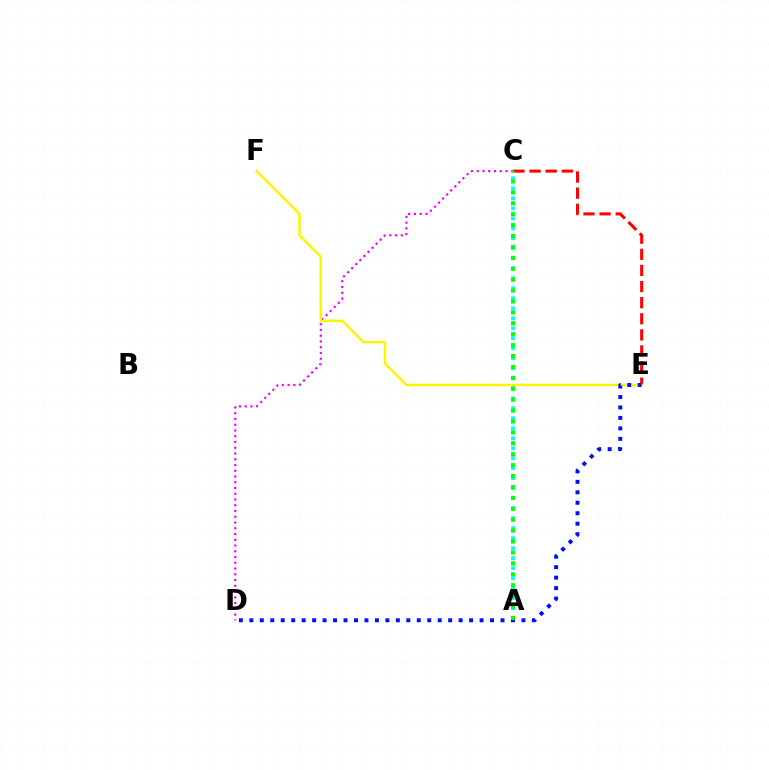{('C', 'D'): [{'color': '#ee00ff', 'line_style': 'dotted', 'thickness': 1.56}], ('C', 'E'): [{'color': '#ff0000', 'line_style': 'dashed', 'thickness': 2.19}], ('E', 'F'): [{'color': '#fcf500', 'line_style': 'solid', 'thickness': 1.79}], ('A', 'C'): [{'color': '#00fff6', 'line_style': 'dotted', 'thickness': 2.72}, {'color': '#08ff00', 'line_style': 'dotted', 'thickness': 2.96}], ('D', 'E'): [{'color': '#0010ff', 'line_style': 'dotted', 'thickness': 2.84}]}